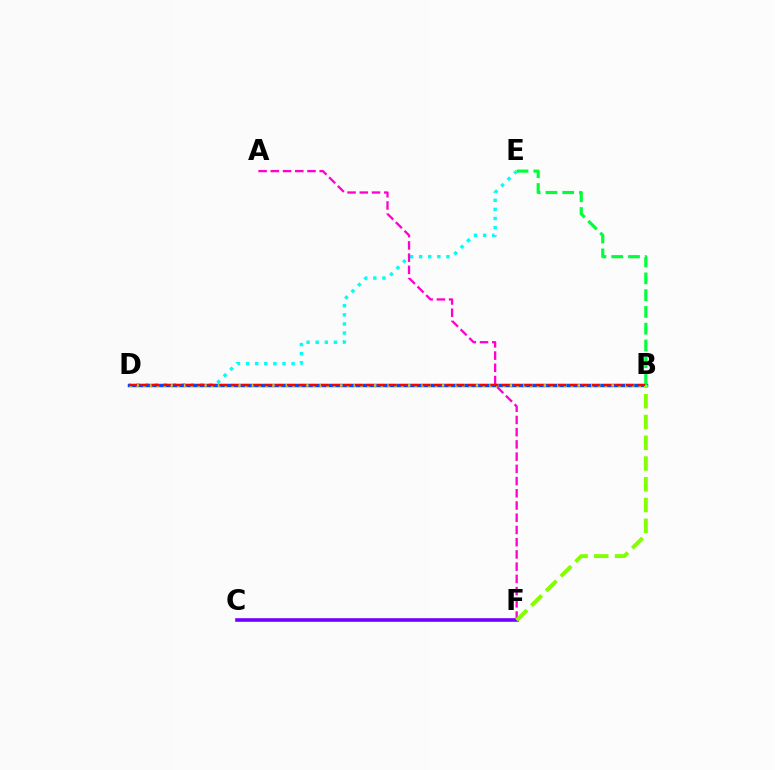{('D', 'E'): [{'color': '#00fff6', 'line_style': 'dotted', 'thickness': 2.47}], ('C', 'F'): [{'color': '#7200ff', 'line_style': 'solid', 'thickness': 2.59}], ('B', 'D'): [{'color': '#004bff', 'line_style': 'solid', 'thickness': 2.49}, {'color': '#ffbd00', 'line_style': 'dotted', 'thickness': 1.84}, {'color': '#ff0000', 'line_style': 'dashed', 'thickness': 1.53}], ('A', 'F'): [{'color': '#ff00cf', 'line_style': 'dashed', 'thickness': 1.66}], ('B', 'F'): [{'color': '#84ff00', 'line_style': 'dashed', 'thickness': 2.82}], ('B', 'E'): [{'color': '#00ff39', 'line_style': 'dashed', 'thickness': 2.28}]}